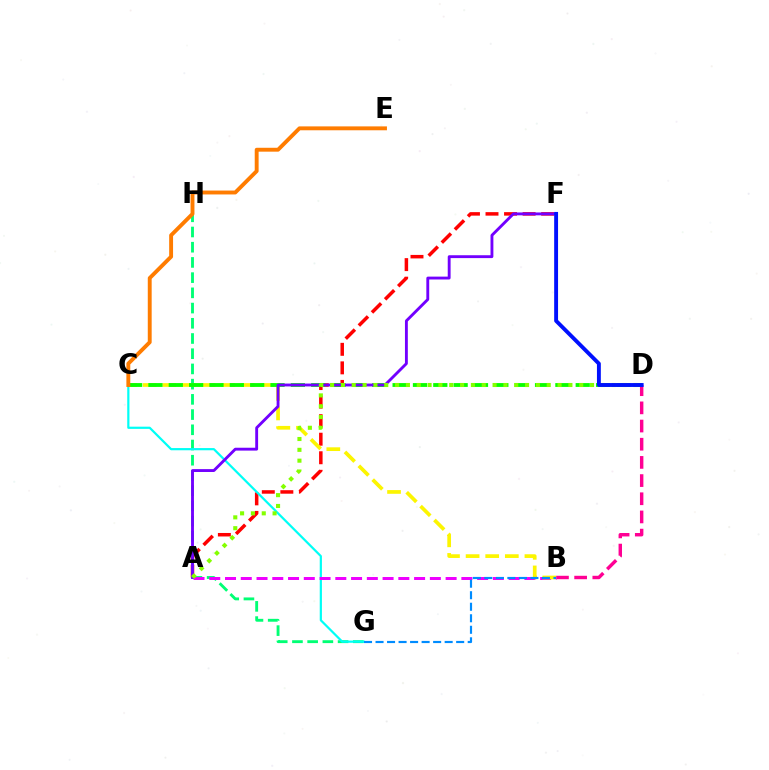{('A', 'F'): [{'color': '#ff0000', 'line_style': 'dashed', 'thickness': 2.52}, {'color': '#7200ff', 'line_style': 'solid', 'thickness': 2.06}], ('G', 'H'): [{'color': '#00ff74', 'line_style': 'dashed', 'thickness': 2.07}], ('B', 'D'): [{'color': '#ff0094', 'line_style': 'dashed', 'thickness': 2.47}], ('C', 'G'): [{'color': '#00fff6', 'line_style': 'solid', 'thickness': 1.59}], ('A', 'B'): [{'color': '#ee00ff', 'line_style': 'dashed', 'thickness': 2.14}], ('B', 'C'): [{'color': '#fcf500', 'line_style': 'dashed', 'thickness': 2.66}], ('C', 'D'): [{'color': '#08ff00', 'line_style': 'dashed', 'thickness': 2.76}], ('B', 'G'): [{'color': '#008cff', 'line_style': 'dashed', 'thickness': 1.56}], ('A', 'D'): [{'color': '#84ff00', 'line_style': 'dotted', 'thickness': 2.94}], ('D', 'F'): [{'color': '#0010ff', 'line_style': 'solid', 'thickness': 2.8}], ('C', 'E'): [{'color': '#ff7c00', 'line_style': 'solid', 'thickness': 2.8}]}